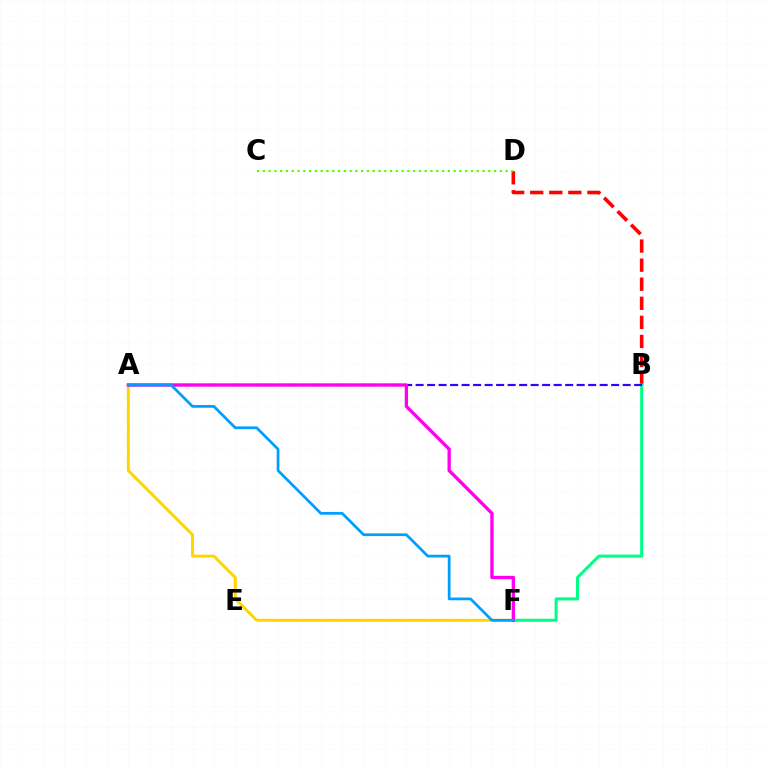{('B', 'D'): [{'color': '#ff0000', 'line_style': 'dashed', 'thickness': 2.59}], ('B', 'F'): [{'color': '#00ff86', 'line_style': 'solid', 'thickness': 2.18}], ('A', 'F'): [{'color': '#ffd500', 'line_style': 'solid', 'thickness': 2.12}, {'color': '#ff00ed', 'line_style': 'solid', 'thickness': 2.39}, {'color': '#009eff', 'line_style': 'solid', 'thickness': 1.97}], ('A', 'B'): [{'color': '#3700ff', 'line_style': 'dashed', 'thickness': 1.56}], ('C', 'D'): [{'color': '#4fff00', 'line_style': 'dotted', 'thickness': 1.57}]}